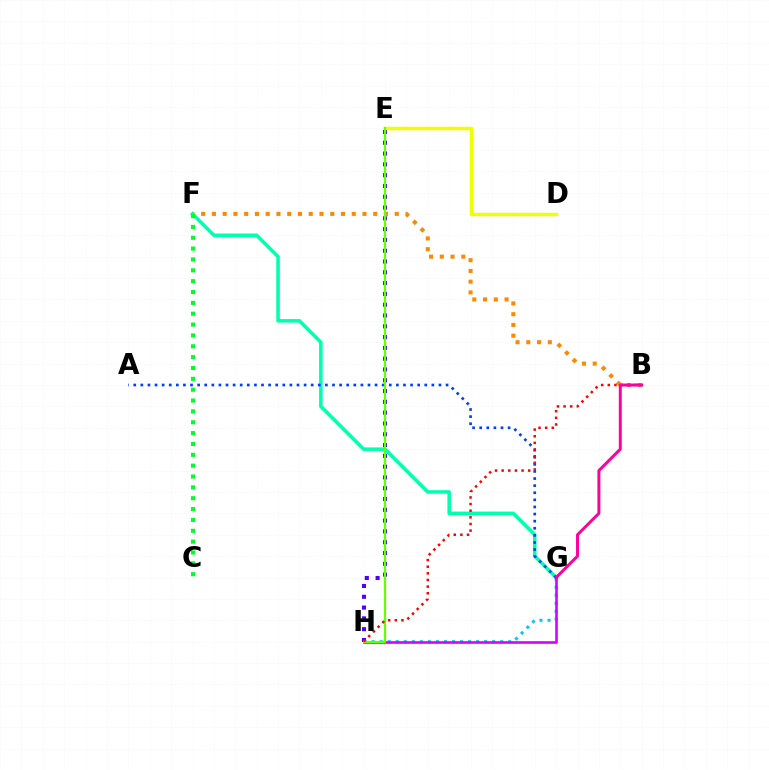{('E', 'H'): [{'color': '#4f00ff', 'line_style': 'dotted', 'thickness': 2.93}, {'color': '#66ff00', 'line_style': 'solid', 'thickness': 1.61}], ('B', 'F'): [{'color': '#ff8800', 'line_style': 'dotted', 'thickness': 2.92}], ('F', 'G'): [{'color': '#00ffaf', 'line_style': 'solid', 'thickness': 2.54}], ('G', 'H'): [{'color': '#00c7ff', 'line_style': 'dotted', 'thickness': 2.18}, {'color': '#d600ff', 'line_style': 'solid', 'thickness': 1.87}], ('D', 'E'): [{'color': '#eeff00', 'line_style': 'solid', 'thickness': 2.51}], ('A', 'G'): [{'color': '#003fff', 'line_style': 'dotted', 'thickness': 1.93}], ('C', 'F'): [{'color': '#00ff27', 'line_style': 'dotted', 'thickness': 2.95}], ('B', 'H'): [{'color': '#ff0000', 'line_style': 'dotted', 'thickness': 1.8}], ('B', 'G'): [{'color': '#ff00a0', 'line_style': 'solid', 'thickness': 2.13}]}